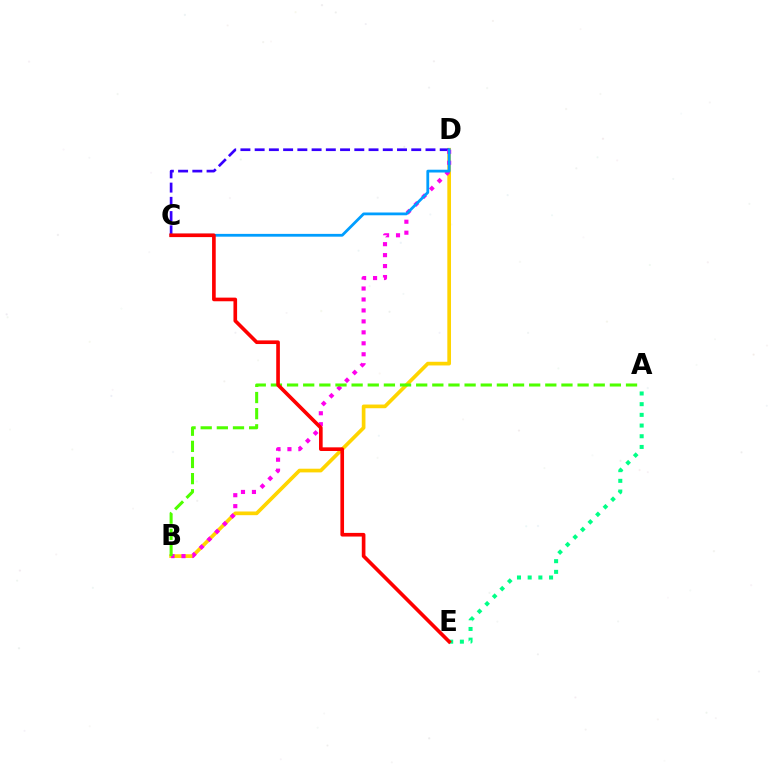{('B', 'D'): [{'color': '#ffd500', 'line_style': 'solid', 'thickness': 2.65}, {'color': '#ff00ed', 'line_style': 'dotted', 'thickness': 2.98}], ('C', 'D'): [{'color': '#3700ff', 'line_style': 'dashed', 'thickness': 1.93}, {'color': '#009eff', 'line_style': 'solid', 'thickness': 2.01}], ('A', 'B'): [{'color': '#4fff00', 'line_style': 'dashed', 'thickness': 2.19}], ('A', 'E'): [{'color': '#00ff86', 'line_style': 'dotted', 'thickness': 2.9}], ('C', 'E'): [{'color': '#ff0000', 'line_style': 'solid', 'thickness': 2.63}]}